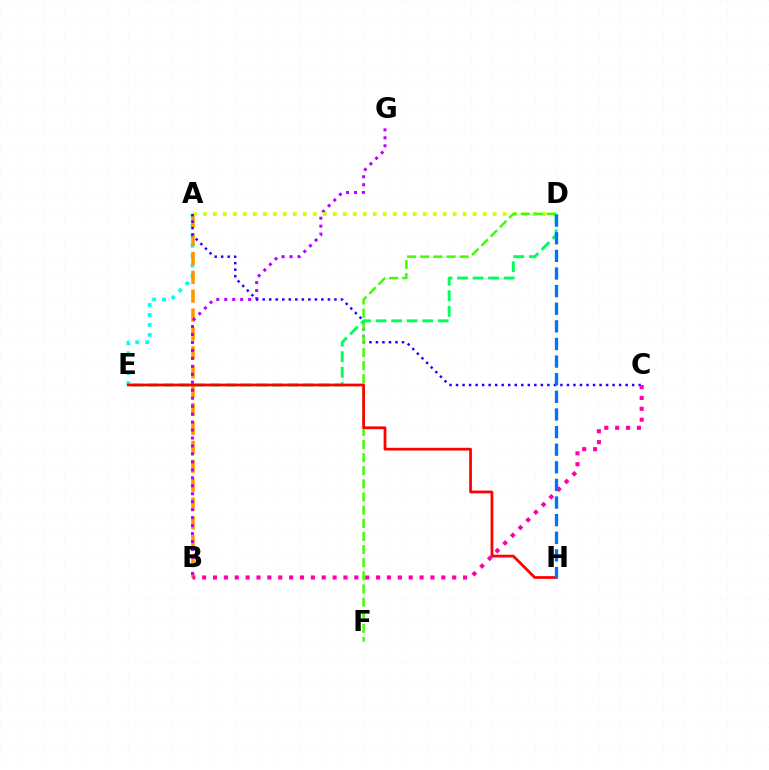{('A', 'E'): [{'color': '#00fff6', 'line_style': 'dotted', 'thickness': 2.7}], ('A', 'B'): [{'color': '#ff9400', 'line_style': 'dashed', 'thickness': 2.57}], ('B', 'G'): [{'color': '#b900ff', 'line_style': 'dotted', 'thickness': 2.16}], ('A', 'D'): [{'color': '#d1ff00', 'line_style': 'dotted', 'thickness': 2.71}], ('A', 'C'): [{'color': '#2500ff', 'line_style': 'dotted', 'thickness': 1.77}], ('D', 'F'): [{'color': '#3dff00', 'line_style': 'dashed', 'thickness': 1.78}], ('D', 'E'): [{'color': '#00ff5c', 'line_style': 'dashed', 'thickness': 2.11}], ('E', 'H'): [{'color': '#ff0000', 'line_style': 'solid', 'thickness': 1.97}], ('B', 'C'): [{'color': '#ff00ac', 'line_style': 'dotted', 'thickness': 2.95}], ('D', 'H'): [{'color': '#0074ff', 'line_style': 'dashed', 'thickness': 2.39}]}